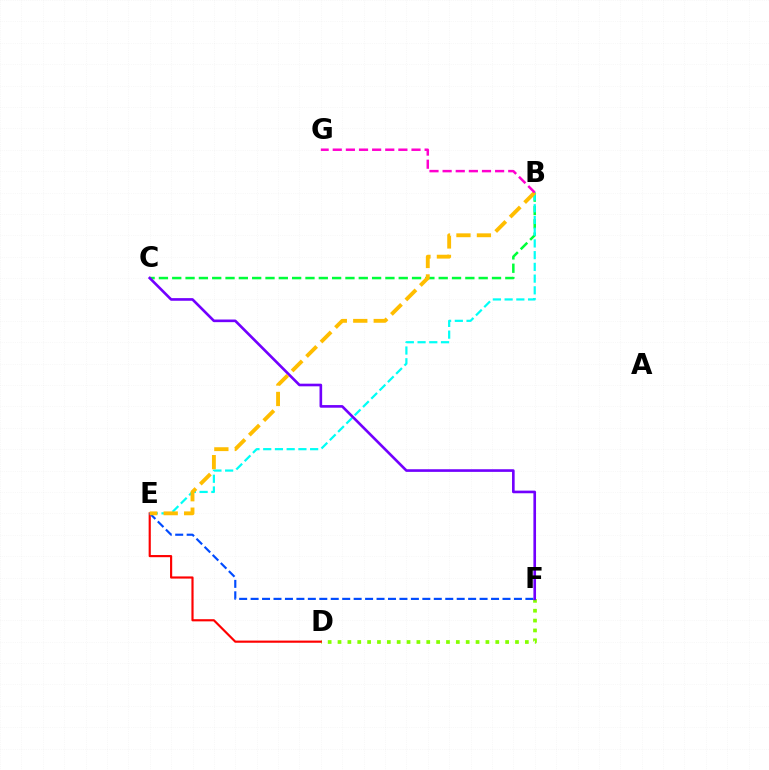{('D', 'F'): [{'color': '#84ff00', 'line_style': 'dotted', 'thickness': 2.68}], ('D', 'E'): [{'color': '#ff0000', 'line_style': 'solid', 'thickness': 1.56}], ('B', 'C'): [{'color': '#00ff39', 'line_style': 'dashed', 'thickness': 1.81}], ('B', 'E'): [{'color': '#00fff6', 'line_style': 'dashed', 'thickness': 1.59}, {'color': '#ffbd00', 'line_style': 'dashed', 'thickness': 2.78}], ('E', 'F'): [{'color': '#004bff', 'line_style': 'dashed', 'thickness': 1.56}], ('C', 'F'): [{'color': '#7200ff', 'line_style': 'solid', 'thickness': 1.9}], ('B', 'G'): [{'color': '#ff00cf', 'line_style': 'dashed', 'thickness': 1.78}]}